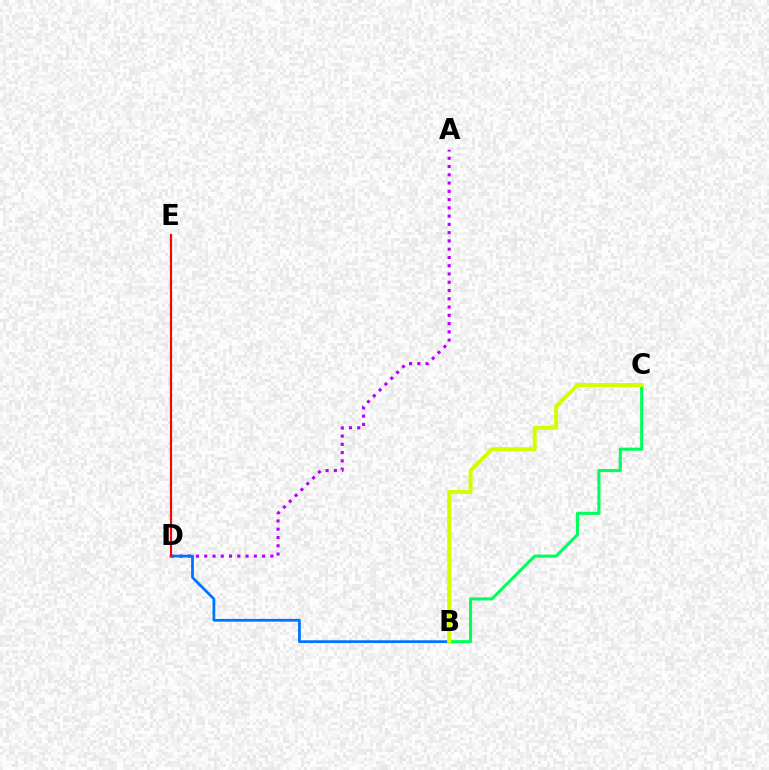{('A', 'D'): [{'color': '#b900ff', 'line_style': 'dotted', 'thickness': 2.25}], ('B', 'D'): [{'color': '#0074ff', 'line_style': 'solid', 'thickness': 2.0}], ('B', 'C'): [{'color': '#00ff5c', 'line_style': 'solid', 'thickness': 2.21}, {'color': '#d1ff00', 'line_style': 'solid', 'thickness': 2.84}], ('D', 'E'): [{'color': '#ff0000', 'line_style': 'solid', 'thickness': 1.56}]}